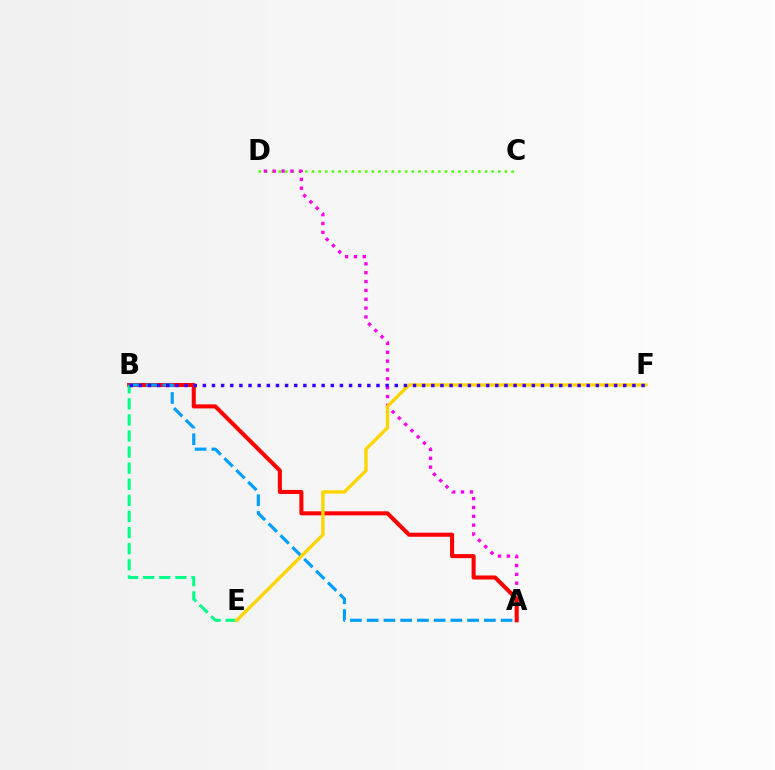{('C', 'D'): [{'color': '#4fff00', 'line_style': 'dotted', 'thickness': 1.81}], ('A', 'D'): [{'color': '#ff00ed', 'line_style': 'dotted', 'thickness': 2.41}], ('A', 'B'): [{'color': '#ff0000', 'line_style': 'solid', 'thickness': 2.92}, {'color': '#009eff', 'line_style': 'dashed', 'thickness': 2.27}], ('B', 'E'): [{'color': '#00ff86', 'line_style': 'dashed', 'thickness': 2.19}], ('E', 'F'): [{'color': '#ffd500', 'line_style': 'solid', 'thickness': 2.42}], ('B', 'F'): [{'color': '#3700ff', 'line_style': 'dotted', 'thickness': 2.48}]}